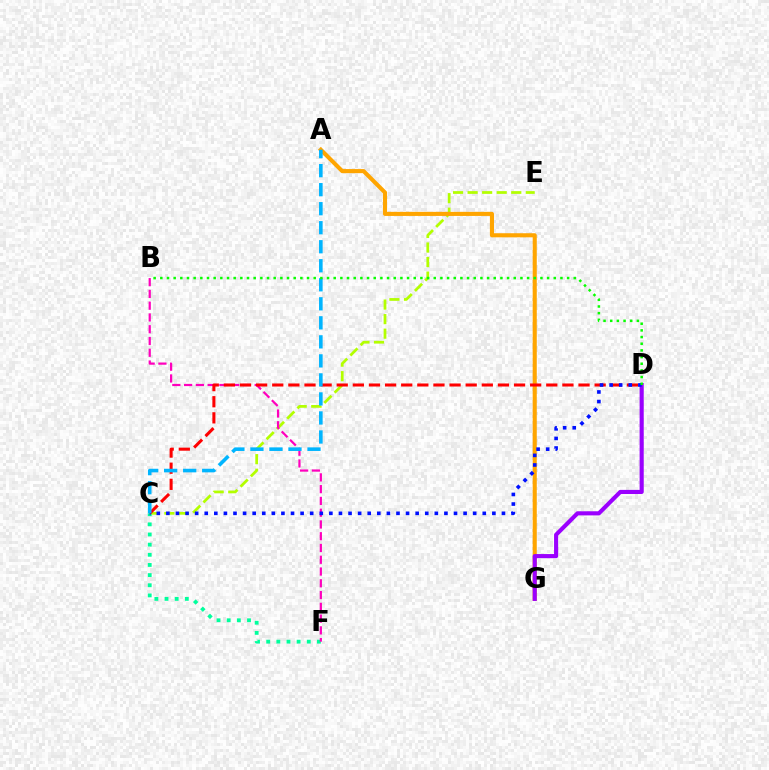{('C', 'E'): [{'color': '#b3ff00', 'line_style': 'dashed', 'thickness': 1.98}], ('C', 'F'): [{'color': '#00ff9d', 'line_style': 'dotted', 'thickness': 2.76}], ('A', 'G'): [{'color': '#ffa500', 'line_style': 'solid', 'thickness': 2.95}], ('B', 'F'): [{'color': '#ff00bd', 'line_style': 'dashed', 'thickness': 1.6}], ('D', 'G'): [{'color': '#9b00ff', 'line_style': 'solid', 'thickness': 2.96}], ('C', 'D'): [{'color': '#ff0000', 'line_style': 'dashed', 'thickness': 2.19}, {'color': '#0010ff', 'line_style': 'dotted', 'thickness': 2.6}], ('A', 'C'): [{'color': '#00b5ff', 'line_style': 'dashed', 'thickness': 2.58}], ('B', 'D'): [{'color': '#08ff00', 'line_style': 'dotted', 'thickness': 1.81}]}